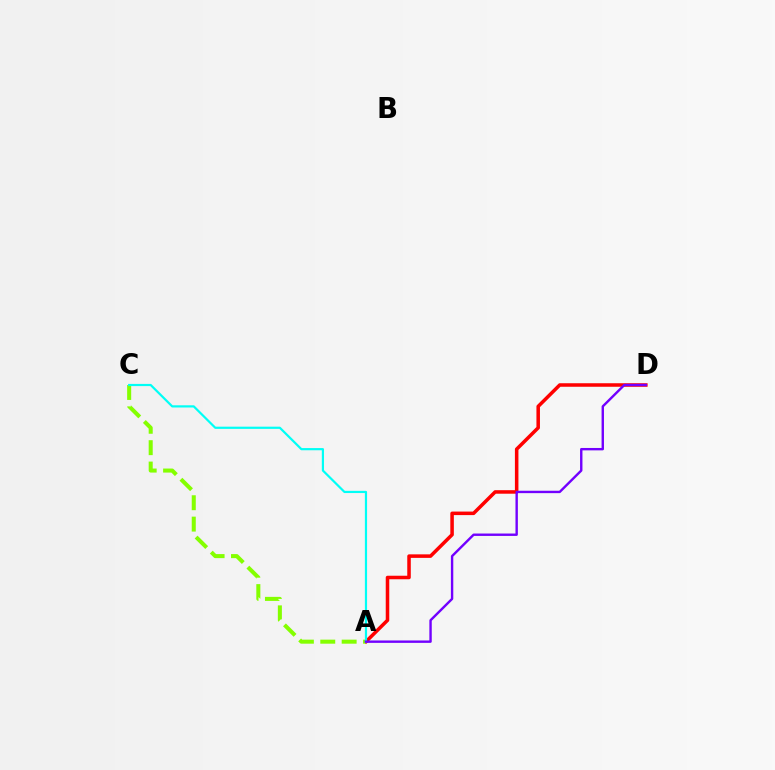{('A', 'D'): [{'color': '#ff0000', 'line_style': 'solid', 'thickness': 2.54}, {'color': '#7200ff', 'line_style': 'solid', 'thickness': 1.73}], ('A', 'C'): [{'color': '#84ff00', 'line_style': 'dashed', 'thickness': 2.91}, {'color': '#00fff6', 'line_style': 'solid', 'thickness': 1.58}]}